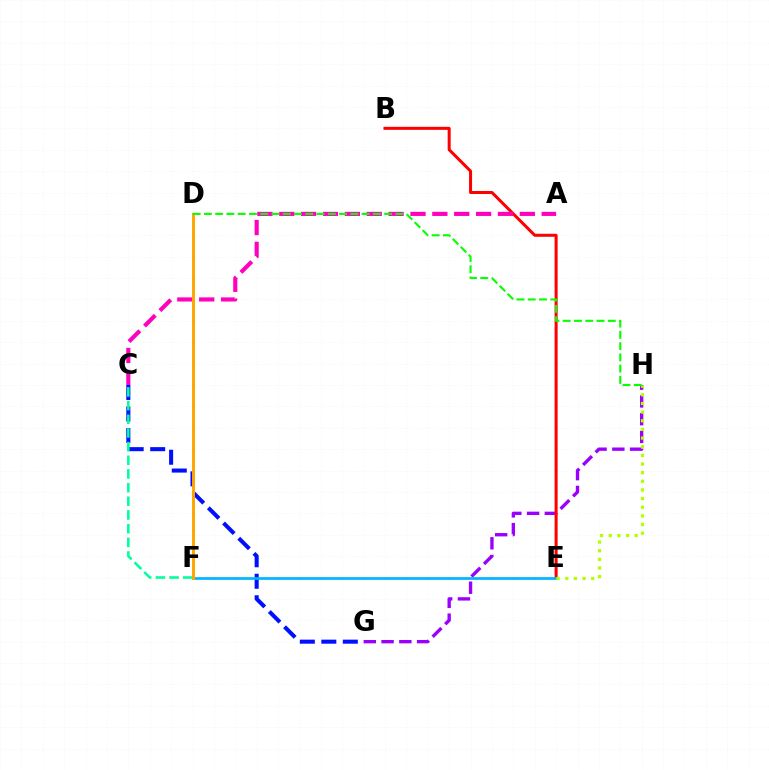{('C', 'G'): [{'color': '#0010ff', 'line_style': 'dashed', 'thickness': 2.92}], ('G', 'H'): [{'color': '#9b00ff', 'line_style': 'dashed', 'thickness': 2.41}], ('B', 'E'): [{'color': '#ff0000', 'line_style': 'solid', 'thickness': 2.18}], ('E', 'F'): [{'color': '#00b5ff', 'line_style': 'solid', 'thickness': 1.96}], ('C', 'F'): [{'color': '#00ff9d', 'line_style': 'dashed', 'thickness': 1.86}], ('A', 'C'): [{'color': '#ff00bd', 'line_style': 'dashed', 'thickness': 2.97}], ('D', 'F'): [{'color': '#ffa500', 'line_style': 'solid', 'thickness': 2.12}], ('E', 'H'): [{'color': '#b3ff00', 'line_style': 'dotted', 'thickness': 2.35}], ('D', 'H'): [{'color': '#08ff00', 'line_style': 'dashed', 'thickness': 1.53}]}